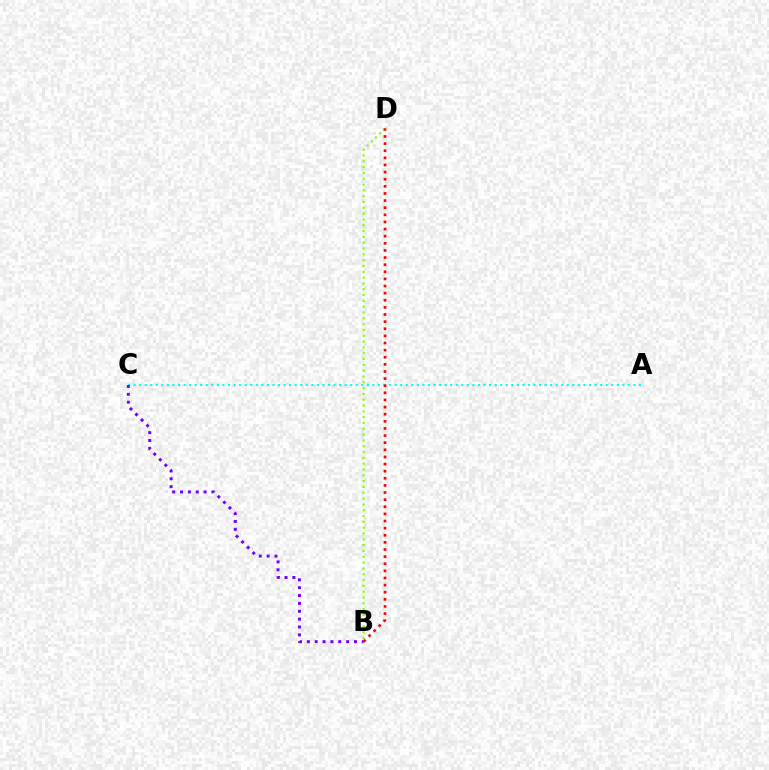{('A', 'C'): [{'color': '#00fff6', 'line_style': 'dotted', 'thickness': 1.51}], ('B', 'D'): [{'color': '#84ff00', 'line_style': 'dotted', 'thickness': 1.58}, {'color': '#ff0000', 'line_style': 'dotted', 'thickness': 1.93}], ('B', 'C'): [{'color': '#7200ff', 'line_style': 'dotted', 'thickness': 2.14}]}